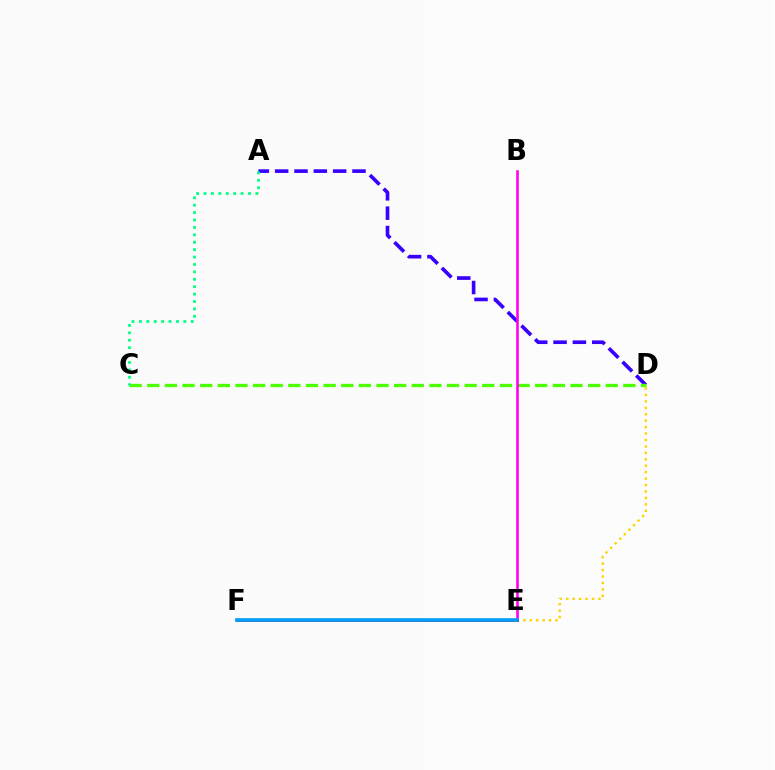{('A', 'D'): [{'color': '#3700ff', 'line_style': 'dashed', 'thickness': 2.63}], ('C', 'D'): [{'color': '#4fff00', 'line_style': 'dashed', 'thickness': 2.4}], ('D', 'E'): [{'color': '#ffd500', 'line_style': 'dotted', 'thickness': 1.75}], ('B', 'E'): [{'color': '#ff00ed', 'line_style': 'solid', 'thickness': 1.87}], ('A', 'C'): [{'color': '#00ff86', 'line_style': 'dotted', 'thickness': 2.01}], ('E', 'F'): [{'color': '#ff0000', 'line_style': 'solid', 'thickness': 2.07}, {'color': '#009eff', 'line_style': 'solid', 'thickness': 2.62}]}